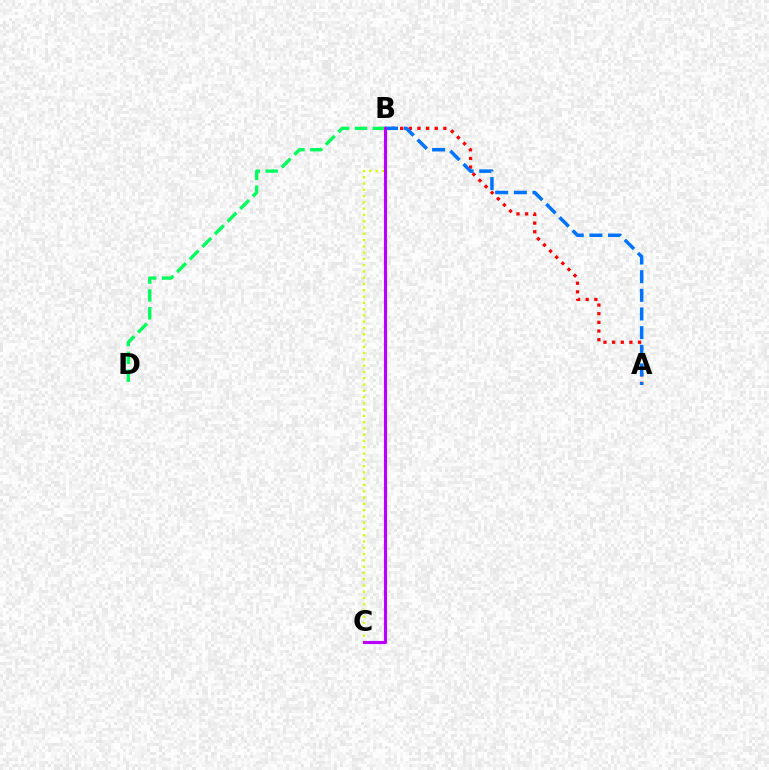{('A', 'B'): [{'color': '#ff0000', 'line_style': 'dotted', 'thickness': 2.35}, {'color': '#0074ff', 'line_style': 'dashed', 'thickness': 2.53}], ('B', 'D'): [{'color': '#00ff5c', 'line_style': 'dashed', 'thickness': 2.42}], ('B', 'C'): [{'color': '#d1ff00', 'line_style': 'dotted', 'thickness': 1.71}, {'color': '#b900ff', 'line_style': 'solid', 'thickness': 2.26}]}